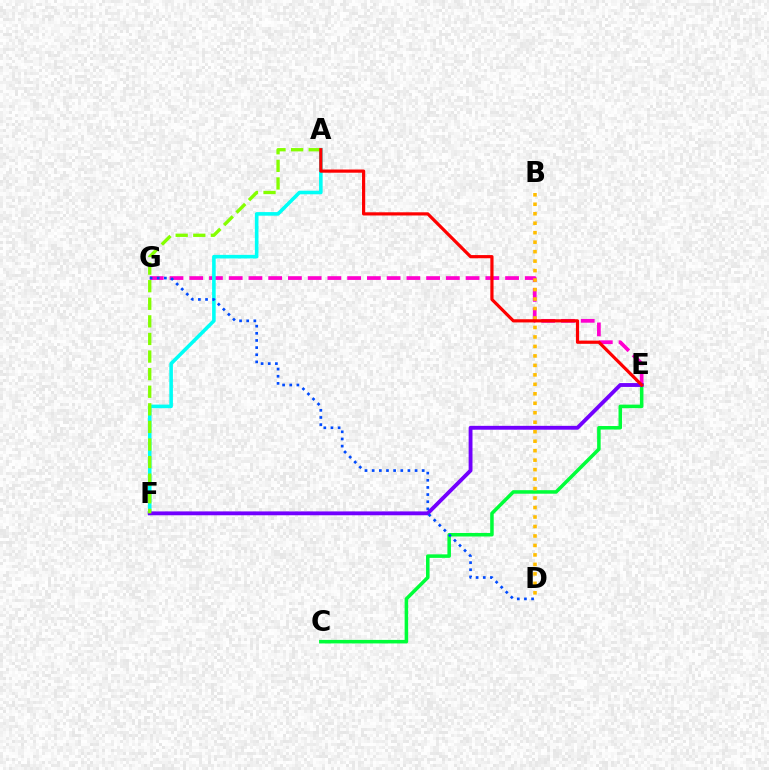{('E', 'G'): [{'color': '#ff00cf', 'line_style': 'dashed', 'thickness': 2.68}], ('C', 'E'): [{'color': '#00ff39', 'line_style': 'solid', 'thickness': 2.54}], ('A', 'F'): [{'color': '#00fff6', 'line_style': 'solid', 'thickness': 2.58}, {'color': '#84ff00', 'line_style': 'dashed', 'thickness': 2.39}], ('E', 'F'): [{'color': '#7200ff', 'line_style': 'solid', 'thickness': 2.78}], ('D', 'G'): [{'color': '#004bff', 'line_style': 'dotted', 'thickness': 1.94}], ('B', 'D'): [{'color': '#ffbd00', 'line_style': 'dotted', 'thickness': 2.57}], ('A', 'E'): [{'color': '#ff0000', 'line_style': 'solid', 'thickness': 2.3}]}